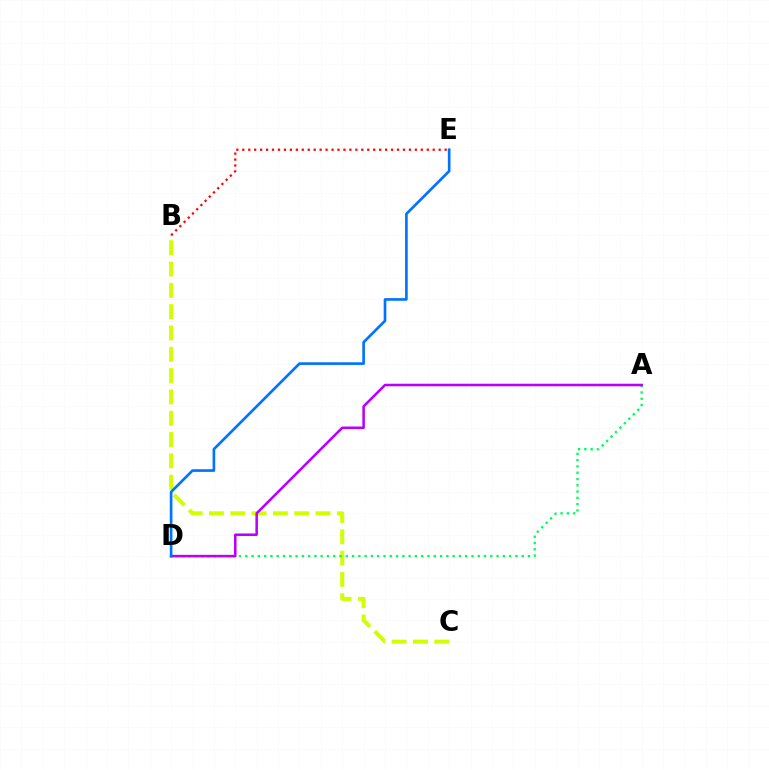{('B', 'E'): [{'color': '#ff0000', 'line_style': 'dotted', 'thickness': 1.62}], ('B', 'C'): [{'color': '#d1ff00', 'line_style': 'dashed', 'thickness': 2.9}], ('A', 'D'): [{'color': '#00ff5c', 'line_style': 'dotted', 'thickness': 1.71}, {'color': '#b900ff', 'line_style': 'solid', 'thickness': 1.83}], ('D', 'E'): [{'color': '#0074ff', 'line_style': 'solid', 'thickness': 1.92}]}